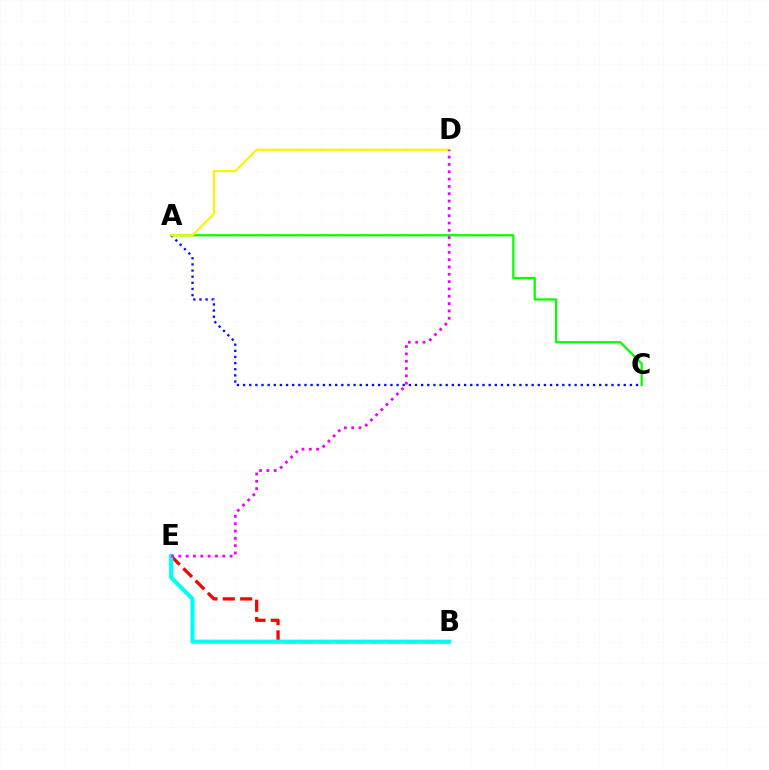{('B', 'E'): [{'color': '#ff0000', 'line_style': 'dashed', 'thickness': 2.36}, {'color': '#00fff6', 'line_style': 'solid', 'thickness': 2.95}], ('A', 'C'): [{'color': '#0010ff', 'line_style': 'dotted', 'thickness': 1.67}, {'color': '#08ff00', 'line_style': 'solid', 'thickness': 1.64}], ('A', 'D'): [{'color': '#fcf500', 'line_style': 'solid', 'thickness': 1.58}], ('D', 'E'): [{'color': '#ee00ff', 'line_style': 'dotted', 'thickness': 1.99}]}